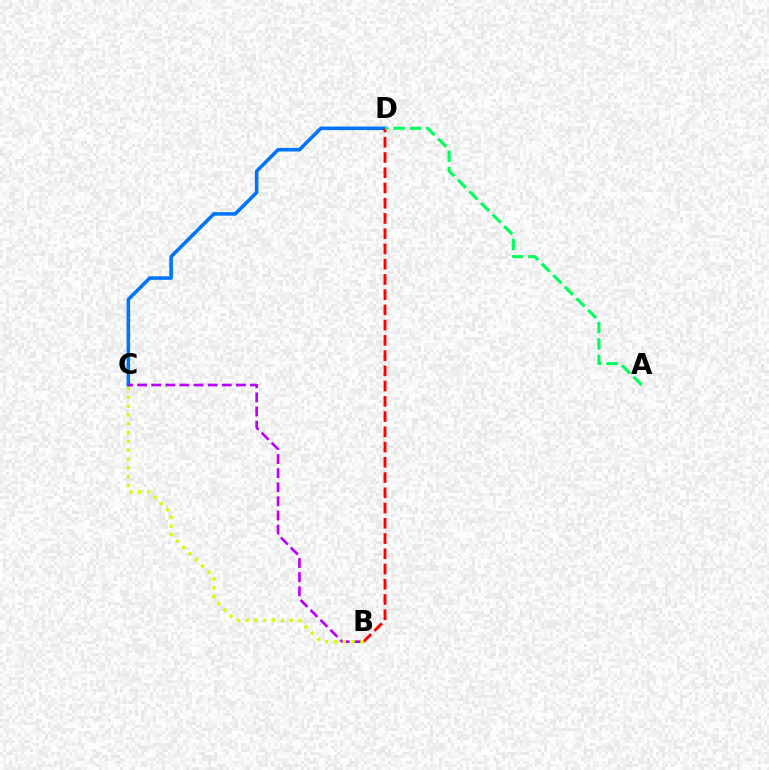{('C', 'D'): [{'color': '#0074ff', 'line_style': 'solid', 'thickness': 2.56}], ('B', 'D'): [{'color': '#ff0000', 'line_style': 'dashed', 'thickness': 2.07}], ('B', 'C'): [{'color': '#b900ff', 'line_style': 'dashed', 'thickness': 1.92}, {'color': '#d1ff00', 'line_style': 'dotted', 'thickness': 2.4}], ('A', 'D'): [{'color': '#00ff5c', 'line_style': 'dashed', 'thickness': 2.23}]}